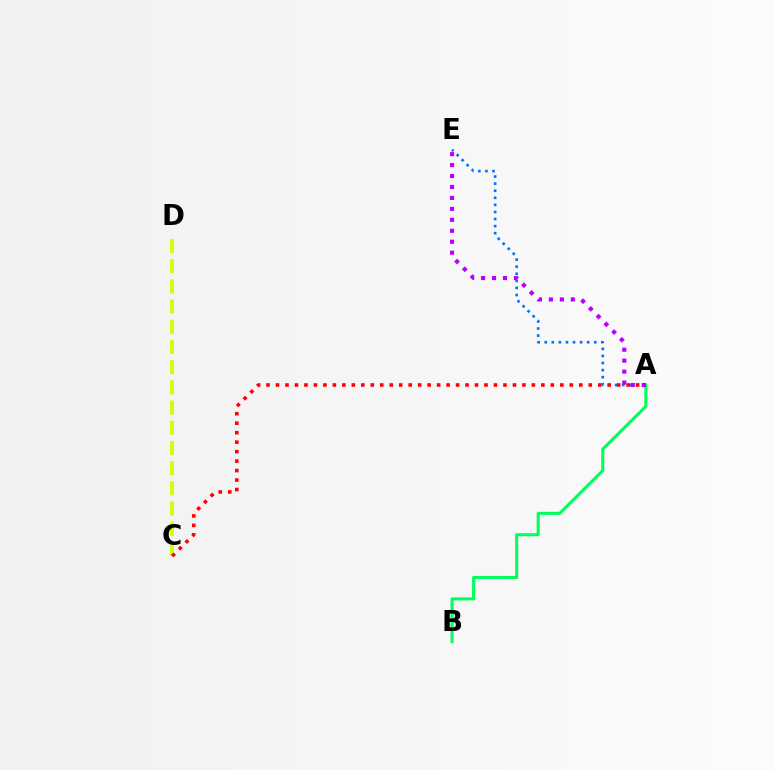{('A', 'E'): [{'color': '#0074ff', 'line_style': 'dotted', 'thickness': 1.92}, {'color': '#b900ff', 'line_style': 'dotted', 'thickness': 2.97}], ('A', 'B'): [{'color': '#00ff5c', 'line_style': 'solid', 'thickness': 2.2}], ('C', 'D'): [{'color': '#d1ff00', 'line_style': 'dashed', 'thickness': 2.74}], ('A', 'C'): [{'color': '#ff0000', 'line_style': 'dotted', 'thickness': 2.57}]}